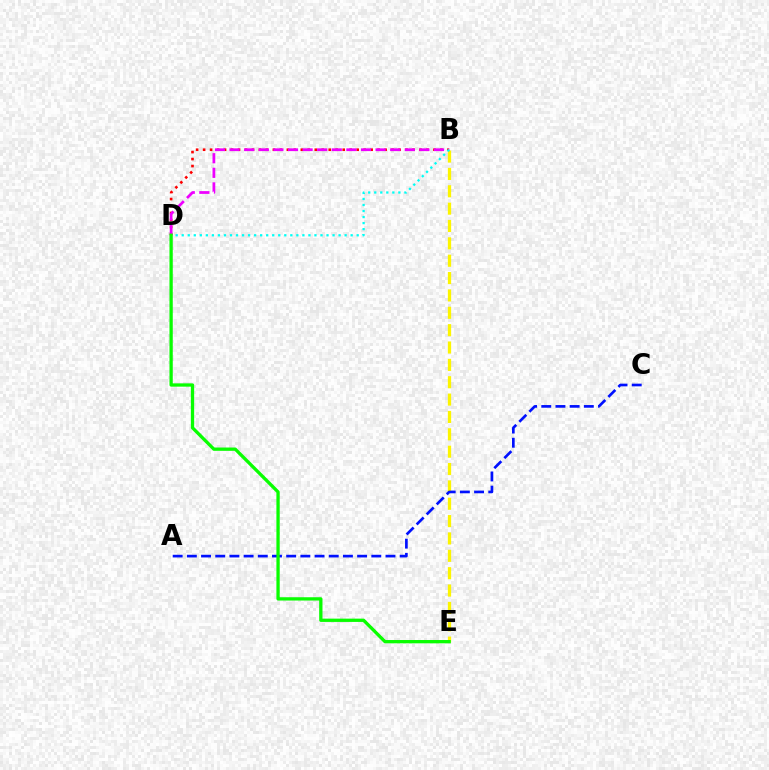{('B', 'D'): [{'color': '#ff0000', 'line_style': 'dotted', 'thickness': 1.9}, {'color': '#ee00ff', 'line_style': 'dashed', 'thickness': 1.98}, {'color': '#00fff6', 'line_style': 'dotted', 'thickness': 1.64}], ('B', 'E'): [{'color': '#fcf500', 'line_style': 'dashed', 'thickness': 2.36}], ('A', 'C'): [{'color': '#0010ff', 'line_style': 'dashed', 'thickness': 1.93}], ('D', 'E'): [{'color': '#08ff00', 'line_style': 'solid', 'thickness': 2.37}]}